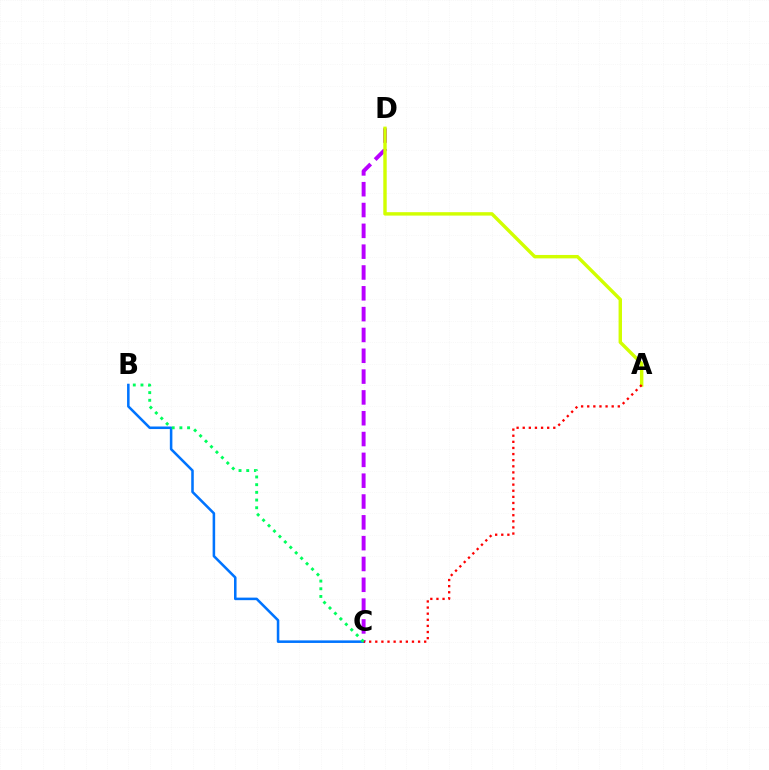{('C', 'D'): [{'color': '#b900ff', 'line_style': 'dashed', 'thickness': 2.83}], ('B', 'C'): [{'color': '#0074ff', 'line_style': 'solid', 'thickness': 1.83}, {'color': '#00ff5c', 'line_style': 'dotted', 'thickness': 2.09}], ('A', 'D'): [{'color': '#d1ff00', 'line_style': 'solid', 'thickness': 2.46}], ('A', 'C'): [{'color': '#ff0000', 'line_style': 'dotted', 'thickness': 1.66}]}